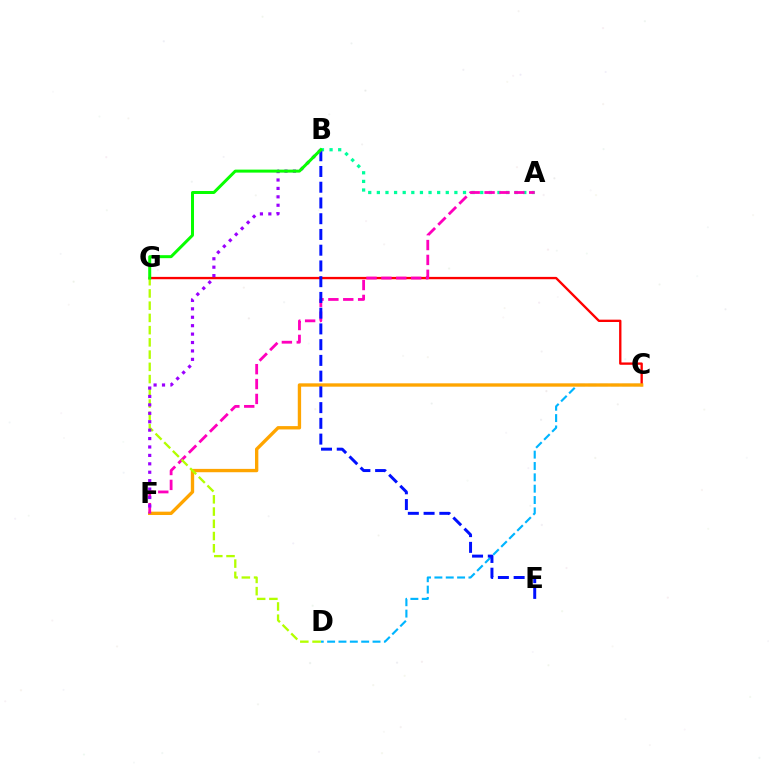{('C', 'D'): [{'color': '#00b5ff', 'line_style': 'dashed', 'thickness': 1.54}], ('C', 'G'): [{'color': '#ff0000', 'line_style': 'solid', 'thickness': 1.68}], ('C', 'F'): [{'color': '#ffa500', 'line_style': 'solid', 'thickness': 2.41}], ('A', 'B'): [{'color': '#00ff9d', 'line_style': 'dotted', 'thickness': 2.34}], ('A', 'F'): [{'color': '#ff00bd', 'line_style': 'dashed', 'thickness': 2.02}], ('B', 'E'): [{'color': '#0010ff', 'line_style': 'dashed', 'thickness': 2.14}], ('D', 'G'): [{'color': '#b3ff00', 'line_style': 'dashed', 'thickness': 1.66}], ('B', 'F'): [{'color': '#9b00ff', 'line_style': 'dotted', 'thickness': 2.29}], ('B', 'G'): [{'color': '#08ff00', 'line_style': 'solid', 'thickness': 2.16}]}